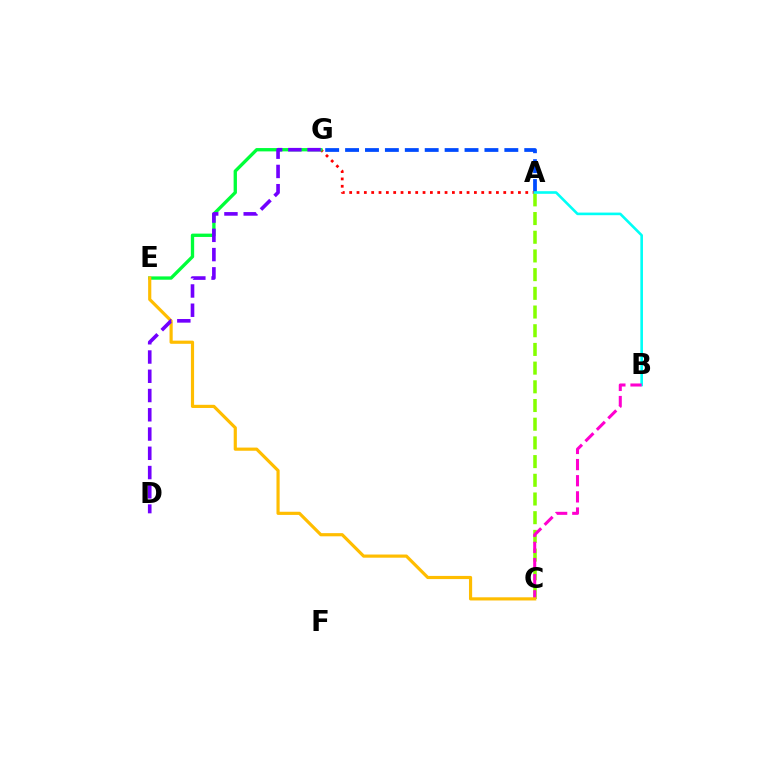{('A', 'G'): [{'color': '#004bff', 'line_style': 'dashed', 'thickness': 2.7}, {'color': '#ff0000', 'line_style': 'dotted', 'thickness': 1.99}], ('E', 'G'): [{'color': '#00ff39', 'line_style': 'solid', 'thickness': 2.4}], ('A', 'C'): [{'color': '#84ff00', 'line_style': 'dashed', 'thickness': 2.54}], ('A', 'B'): [{'color': '#00fff6', 'line_style': 'solid', 'thickness': 1.88}], ('B', 'C'): [{'color': '#ff00cf', 'line_style': 'dashed', 'thickness': 2.19}], ('C', 'E'): [{'color': '#ffbd00', 'line_style': 'solid', 'thickness': 2.28}], ('D', 'G'): [{'color': '#7200ff', 'line_style': 'dashed', 'thickness': 2.62}]}